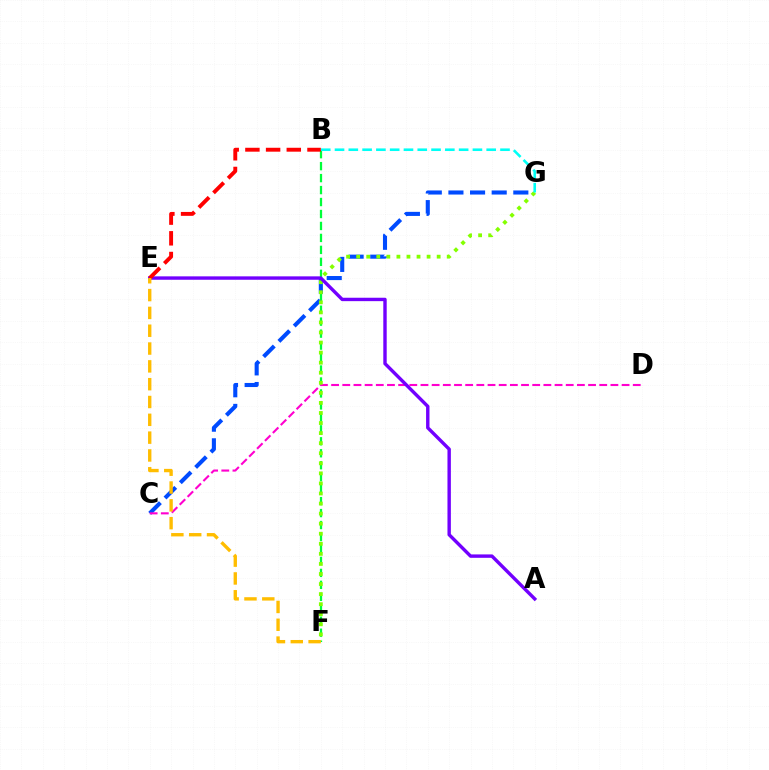{('B', 'F'): [{'color': '#00ff39', 'line_style': 'dashed', 'thickness': 1.63}], ('C', 'G'): [{'color': '#004bff', 'line_style': 'dashed', 'thickness': 2.94}], ('C', 'D'): [{'color': '#ff00cf', 'line_style': 'dashed', 'thickness': 1.52}], ('F', 'G'): [{'color': '#84ff00', 'line_style': 'dotted', 'thickness': 2.73}], ('B', 'G'): [{'color': '#00fff6', 'line_style': 'dashed', 'thickness': 1.87}], ('A', 'E'): [{'color': '#7200ff', 'line_style': 'solid', 'thickness': 2.45}], ('B', 'E'): [{'color': '#ff0000', 'line_style': 'dashed', 'thickness': 2.81}], ('E', 'F'): [{'color': '#ffbd00', 'line_style': 'dashed', 'thickness': 2.42}]}